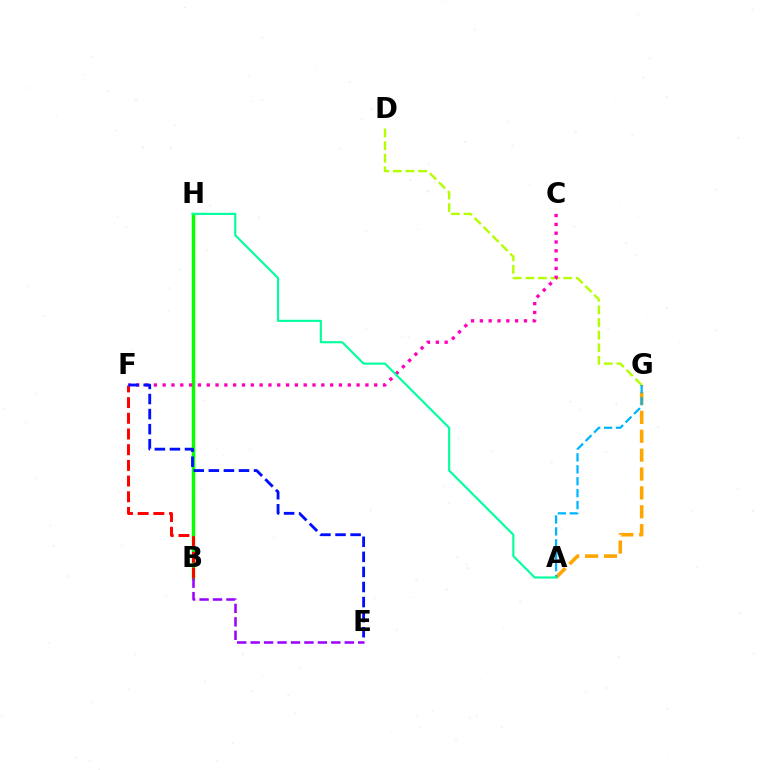{('B', 'H'): [{'color': '#08ff00', 'line_style': 'solid', 'thickness': 2.47}], ('A', 'G'): [{'color': '#ffa500', 'line_style': 'dashed', 'thickness': 2.56}, {'color': '#00b5ff', 'line_style': 'dashed', 'thickness': 1.62}], ('B', 'E'): [{'color': '#9b00ff', 'line_style': 'dashed', 'thickness': 1.83}], ('D', 'G'): [{'color': '#b3ff00', 'line_style': 'dashed', 'thickness': 1.71}], ('B', 'F'): [{'color': '#ff0000', 'line_style': 'dashed', 'thickness': 2.13}], ('C', 'F'): [{'color': '#ff00bd', 'line_style': 'dotted', 'thickness': 2.4}], ('A', 'H'): [{'color': '#00ff9d', 'line_style': 'solid', 'thickness': 1.53}], ('E', 'F'): [{'color': '#0010ff', 'line_style': 'dashed', 'thickness': 2.05}]}